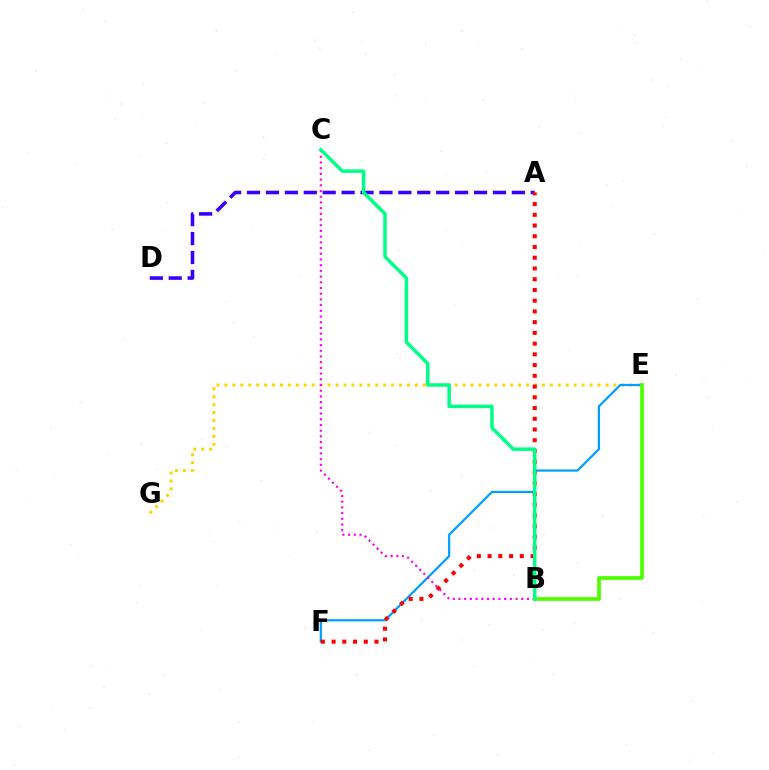{('A', 'D'): [{'color': '#3700ff', 'line_style': 'dashed', 'thickness': 2.57}], ('E', 'G'): [{'color': '#ffd500', 'line_style': 'dotted', 'thickness': 2.16}], ('E', 'F'): [{'color': '#009eff', 'line_style': 'solid', 'thickness': 1.6}], ('A', 'F'): [{'color': '#ff0000', 'line_style': 'dotted', 'thickness': 2.92}], ('B', 'E'): [{'color': '#4fff00', 'line_style': 'solid', 'thickness': 2.68}], ('B', 'C'): [{'color': '#ff00ed', 'line_style': 'dotted', 'thickness': 1.55}, {'color': '#00ff86', 'line_style': 'solid', 'thickness': 2.5}]}